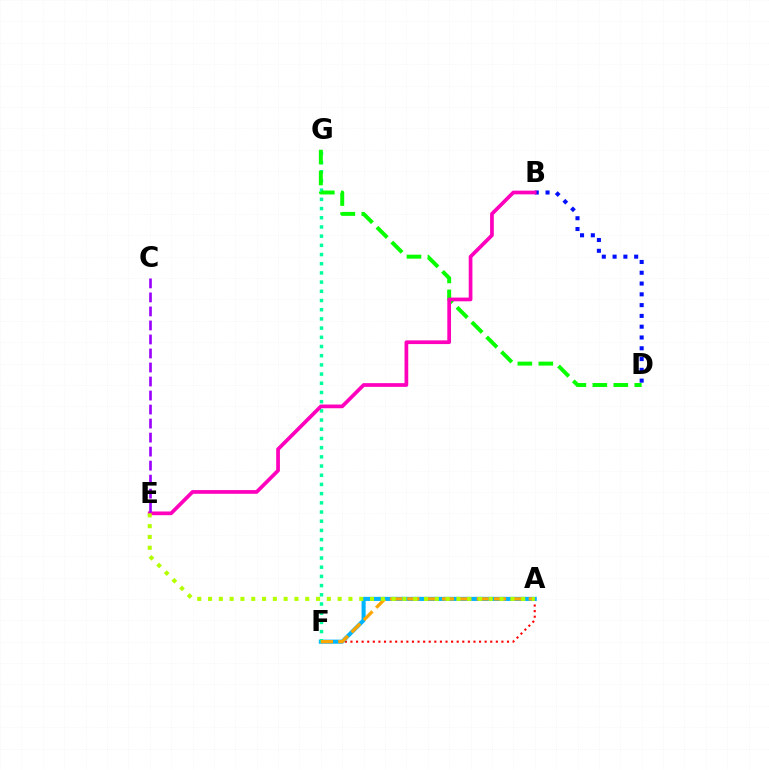{('B', 'D'): [{'color': '#0010ff', 'line_style': 'dotted', 'thickness': 2.93}], ('A', 'F'): [{'color': '#ff0000', 'line_style': 'dotted', 'thickness': 1.52}, {'color': '#00b5ff', 'line_style': 'solid', 'thickness': 2.95}, {'color': '#ffa500', 'line_style': 'dashed', 'thickness': 2.36}], ('F', 'G'): [{'color': '#00ff9d', 'line_style': 'dotted', 'thickness': 2.5}], ('D', 'G'): [{'color': '#08ff00', 'line_style': 'dashed', 'thickness': 2.85}], ('B', 'E'): [{'color': '#ff00bd', 'line_style': 'solid', 'thickness': 2.67}], ('C', 'E'): [{'color': '#9b00ff', 'line_style': 'dashed', 'thickness': 1.9}], ('A', 'E'): [{'color': '#b3ff00', 'line_style': 'dotted', 'thickness': 2.93}]}